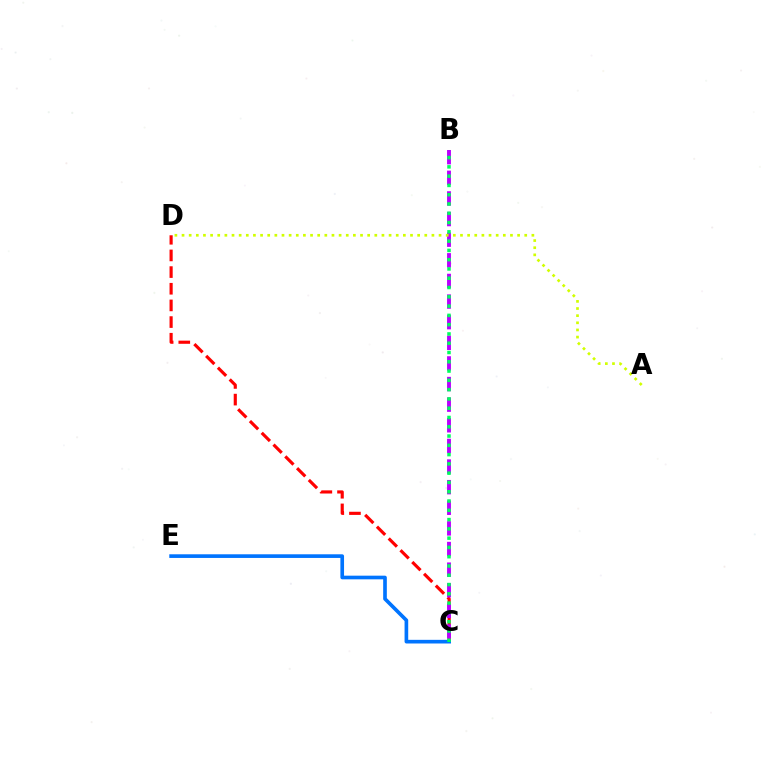{('C', 'D'): [{'color': '#ff0000', 'line_style': 'dashed', 'thickness': 2.26}], ('C', 'E'): [{'color': '#0074ff', 'line_style': 'solid', 'thickness': 2.63}], ('B', 'C'): [{'color': '#b900ff', 'line_style': 'dashed', 'thickness': 2.8}, {'color': '#00ff5c', 'line_style': 'dotted', 'thickness': 2.52}], ('A', 'D'): [{'color': '#d1ff00', 'line_style': 'dotted', 'thickness': 1.94}]}